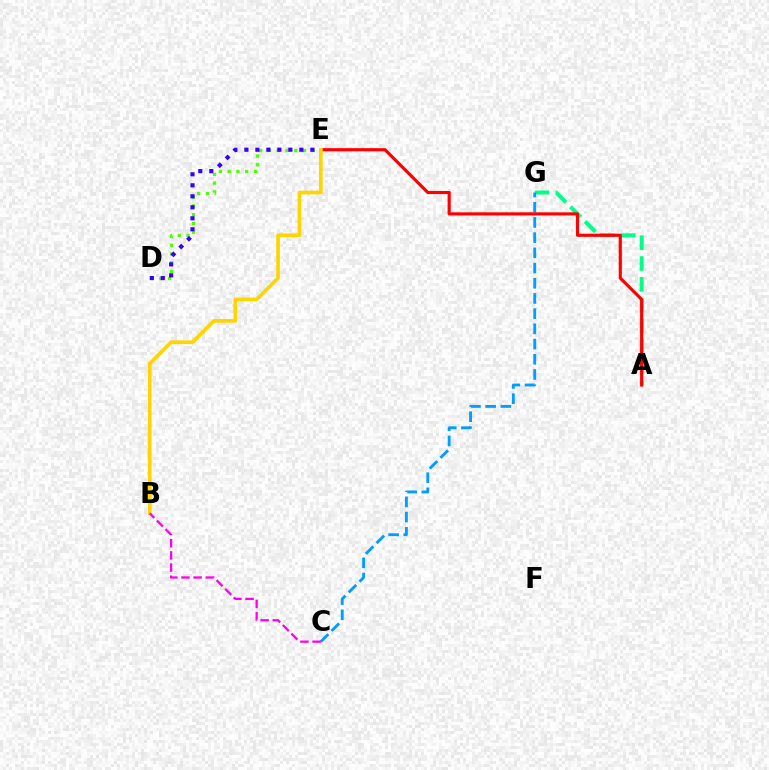{('A', 'G'): [{'color': '#00ff86', 'line_style': 'dashed', 'thickness': 2.83}], ('D', 'E'): [{'color': '#4fff00', 'line_style': 'dotted', 'thickness': 2.38}, {'color': '#3700ff', 'line_style': 'dotted', 'thickness': 2.99}], ('C', 'G'): [{'color': '#009eff', 'line_style': 'dashed', 'thickness': 2.07}], ('A', 'E'): [{'color': '#ff0000', 'line_style': 'solid', 'thickness': 2.25}], ('B', 'E'): [{'color': '#ffd500', 'line_style': 'solid', 'thickness': 2.65}], ('B', 'C'): [{'color': '#ff00ed', 'line_style': 'dashed', 'thickness': 1.65}]}